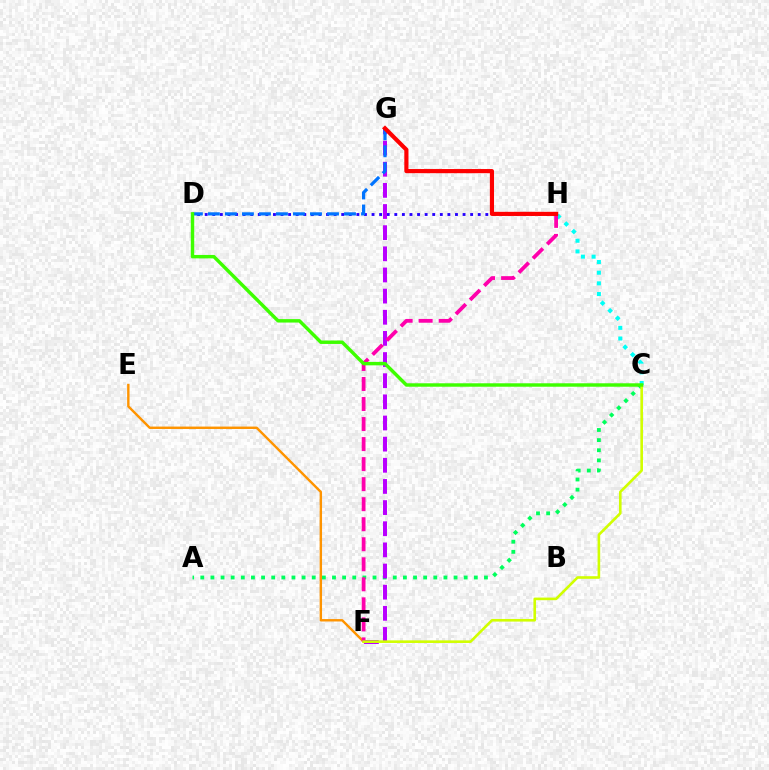{('A', 'C'): [{'color': '#00ff5c', 'line_style': 'dotted', 'thickness': 2.75}], ('C', 'H'): [{'color': '#00fff6', 'line_style': 'dotted', 'thickness': 2.9}], ('D', 'H'): [{'color': '#2500ff', 'line_style': 'dotted', 'thickness': 2.06}], ('E', 'F'): [{'color': '#ff9400', 'line_style': 'solid', 'thickness': 1.74}], ('F', 'G'): [{'color': '#b900ff', 'line_style': 'dashed', 'thickness': 2.87}], ('D', 'G'): [{'color': '#0074ff', 'line_style': 'dashed', 'thickness': 2.31}], ('F', 'H'): [{'color': '#ff00ac', 'line_style': 'dashed', 'thickness': 2.72}], ('C', 'F'): [{'color': '#d1ff00', 'line_style': 'solid', 'thickness': 1.88}], ('G', 'H'): [{'color': '#ff0000', 'line_style': 'solid', 'thickness': 2.99}], ('C', 'D'): [{'color': '#3dff00', 'line_style': 'solid', 'thickness': 2.48}]}